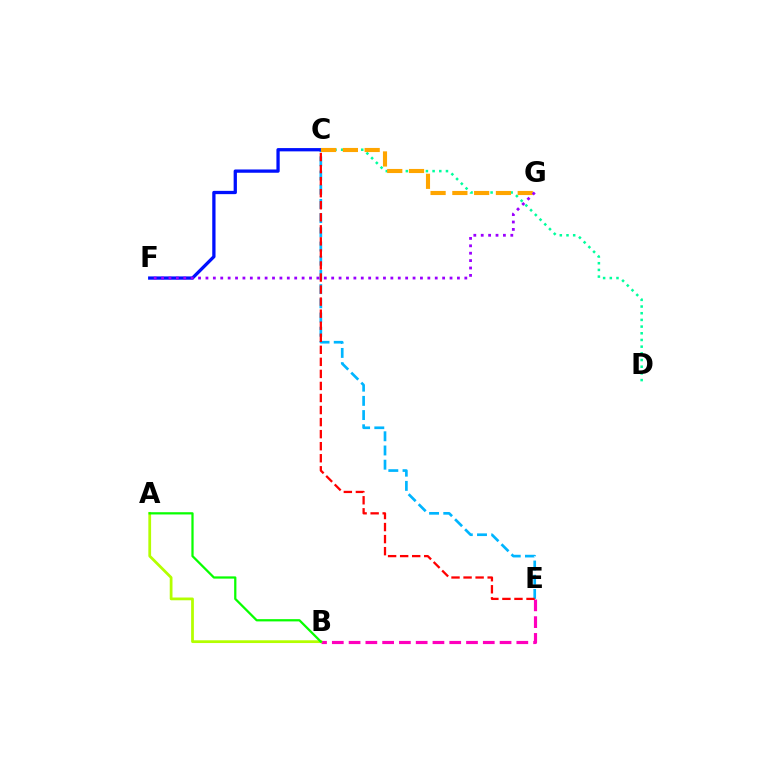{('B', 'E'): [{'color': '#ff00bd', 'line_style': 'dashed', 'thickness': 2.28}], ('C', 'E'): [{'color': '#00b5ff', 'line_style': 'dashed', 'thickness': 1.93}, {'color': '#ff0000', 'line_style': 'dashed', 'thickness': 1.64}], ('C', 'F'): [{'color': '#0010ff', 'line_style': 'solid', 'thickness': 2.36}], ('C', 'D'): [{'color': '#00ff9d', 'line_style': 'dotted', 'thickness': 1.82}], ('A', 'B'): [{'color': '#b3ff00', 'line_style': 'solid', 'thickness': 1.99}, {'color': '#08ff00', 'line_style': 'solid', 'thickness': 1.62}], ('C', 'G'): [{'color': '#ffa500', 'line_style': 'dashed', 'thickness': 2.96}], ('F', 'G'): [{'color': '#9b00ff', 'line_style': 'dotted', 'thickness': 2.01}]}